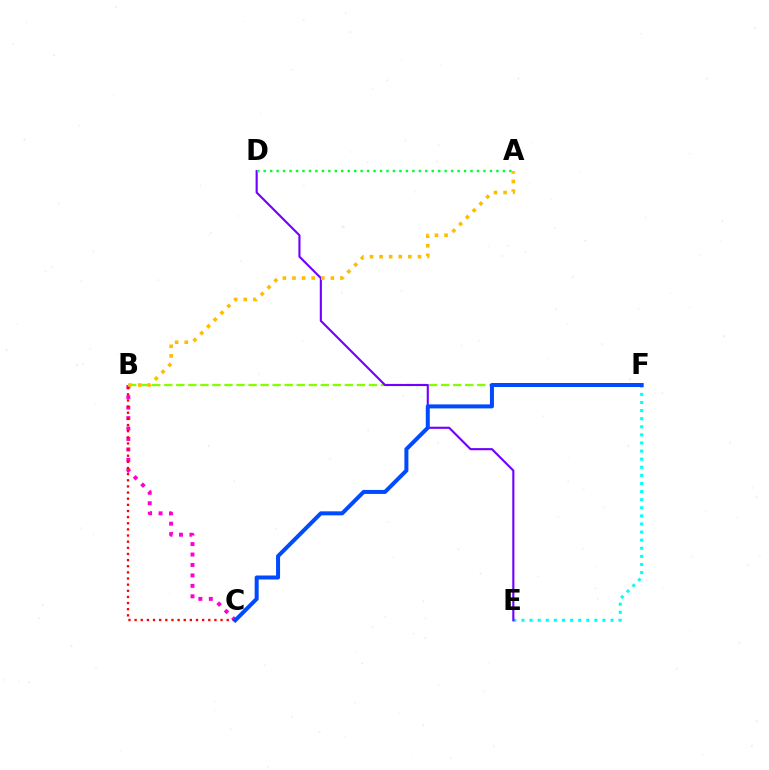{('E', 'F'): [{'color': '#00fff6', 'line_style': 'dotted', 'thickness': 2.2}], ('B', 'C'): [{'color': '#ff00cf', 'line_style': 'dotted', 'thickness': 2.84}, {'color': '#ff0000', 'line_style': 'dotted', 'thickness': 1.67}], ('B', 'F'): [{'color': '#84ff00', 'line_style': 'dashed', 'thickness': 1.64}], ('D', 'E'): [{'color': '#7200ff', 'line_style': 'solid', 'thickness': 1.53}], ('A', 'B'): [{'color': '#ffbd00', 'line_style': 'dotted', 'thickness': 2.61}], ('C', 'F'): [{'color': '#004bff', 'line_style': 'solid', 'thickness': 2.88}], ('A', 'D'): [{'color': '#00ff39', 'line_style': 'dotted', 'thickness': 1.76}]}